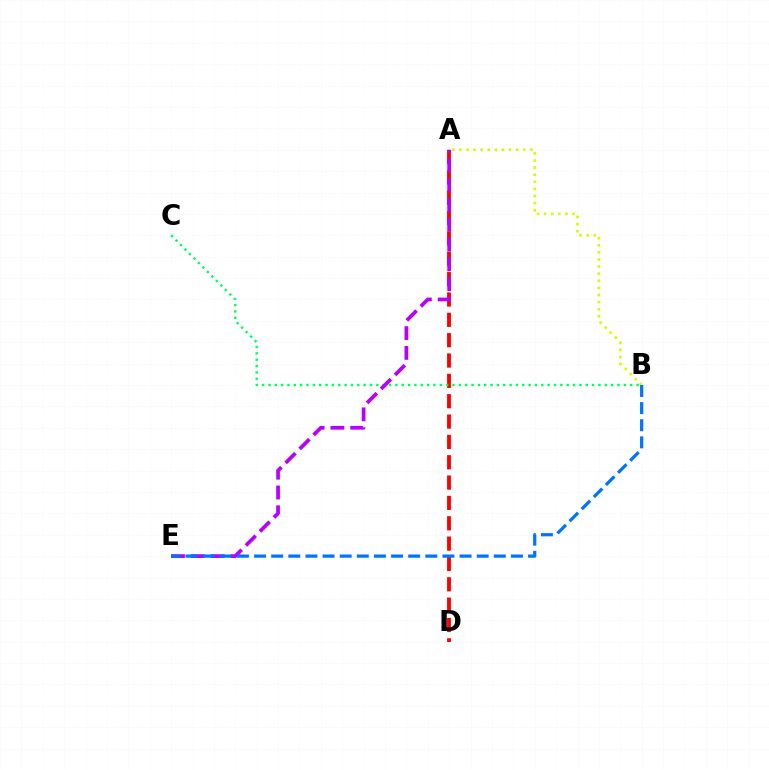{('A', 'D'): [{'color': '#ff0000', 'line_style': 'dashed', 'thickness': 2.76}], ('B', 'C'): [{'color': '#00ff5c', 'line_style': 'dotted', 'thickness': 1.72}], ('A', 'B'): [{'color': '#d1ff00', 'line_style': 'dotted', 'thickness': 1.93}], ('A', 'E'): [{'color': '#b900ff', 'line_style': 'dashed', 'thickness': 2.69}], ('B', 'E'): [{'color': '#0074ff', 'line_style': 'dashed', 'thickness': 2.33}]}